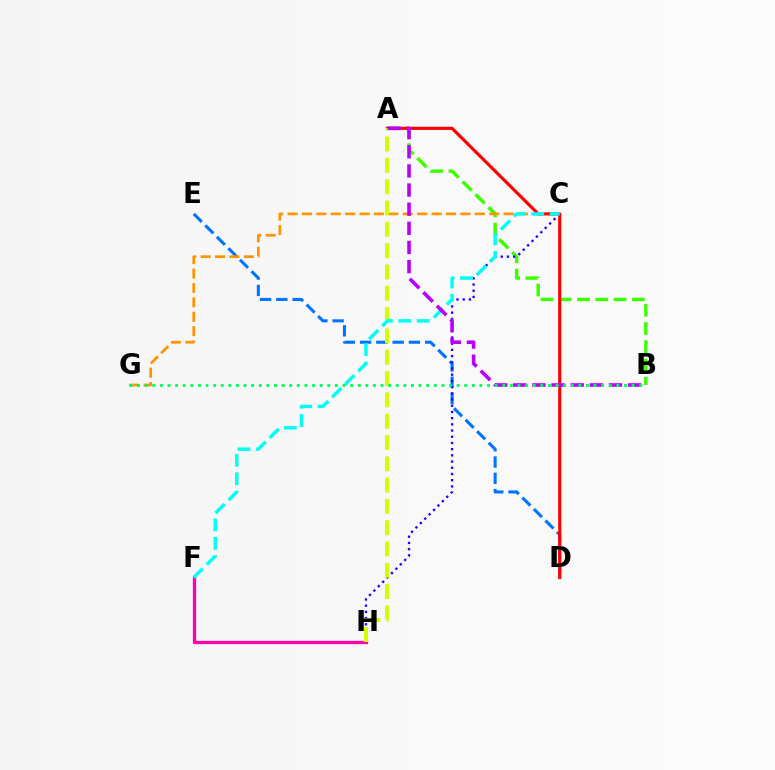{('A', 'B'): [{'color': '#3dff00', 'line_style': 'dashed', 'thickness': 2.48}, {'color': '#b900ff', 'line_style': 'dashed', 'thickness': 2.6}], ('D', 'E'): [{'color': '#0074ff', 'line_style': 'dashed', 'thickness': 2.21}], ('C', 'H'): [{'color': '#2500ff', 'line_style': 'dotted', 'thickness': 1.69}], ('C', 'G'): [{'color': '#ff9400', 'line_style': 'dashed', 'thickness': 1.96}], ('A', 'D'): [{'color': '#ff0000', 'line_style': 'solid', 'thickness': 2.26}], ('F', 'H'): [{'color': '#ff00ac', 'line_style': 'solid', 'thickness': 2.39}], ('A', 'H'): [{'color': '#d1ff00', 'line_style': 'dashed', 'thickness': 2.9}], ('C', 'F'): [{'color': '#00fff6', 'line_style': 'dashed', 'thickness': 2.5}], ('B', 'G'): [{'color': '#00ff5c', 'line_style': 'dotted', 'thickness': 2.07}]}